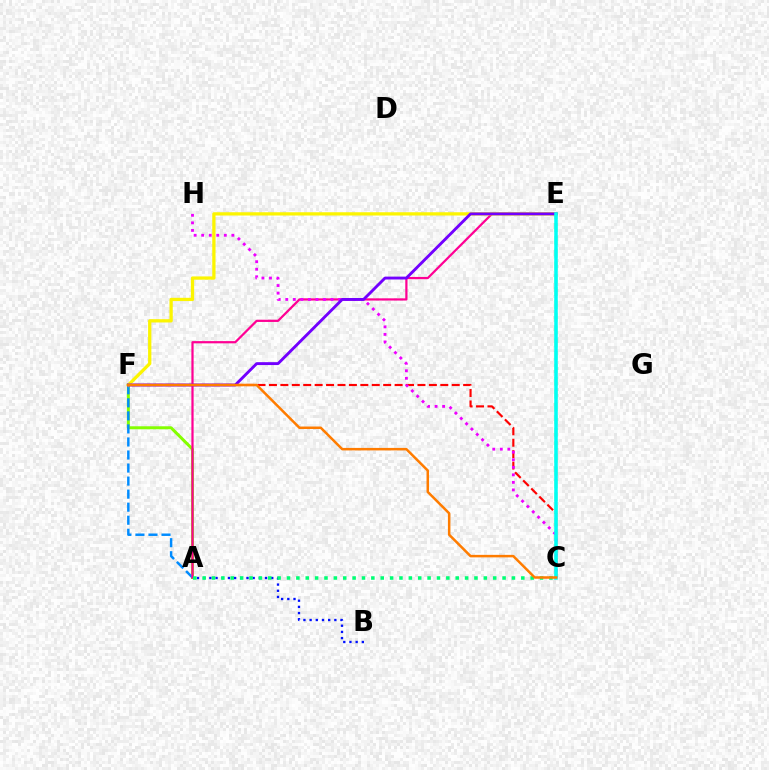{('C', 'F'): [{'color': '#ff0000', 'line_style': 'dashed', 'thickness': 1.55}, {'color': '#ff7c00', 'line_style': 'solid', 'thickness': 1.8}], ('A', 'F'): [{'color': '#84ff00', 'line_style': 'solid', 'thickness': 2.16}, {'color': '#008cff', 'line_style': 'dashed', 'thickness': 1.77}], ('C', 'E'): [{'color': '#08ff00', 'line_style': 'dashed', 'thickness': 1.74}, {'color': '#00fff6', 'line_style': 'solid', 'thickness': 2.52}], ('A', 'B'): [{'color': '#0010ff', 'line_style': 'dotted', 'thickness': 1.68}], ('A', 'E'): [{'color': '#ff0094', 'line_style': 'solid', 'thickness': 1.6}], ('E', 'F'): [{'color': '#fcf500', 'line_style': 'solid', 'thickness': 2.36}, {'color': '#7200ff', 'line_style': 'solid', 'thickness': 2.08}], ('C', 'H'): [{'color': '#ee00ff', 'line_style': 'dotted', 'thickness': 2.05}], ('A', 'C'): [{'color': '#00ff74', 'line_style': 'dotted', 'thickness': 2.55}]}